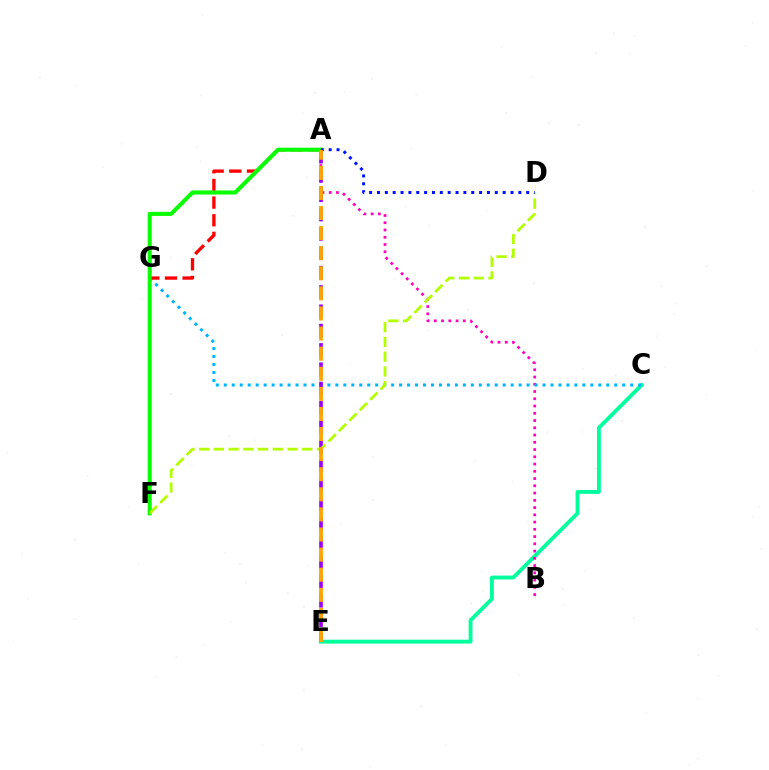{('C', 'E'): [{'color': '#00ff9d', 'line_style': 'solid', 'thickness': 2.78}], ('A', 'B'): [{'color': '#ff00bd', 'line_style': 'dotted', 'thickness': 1.97}], ('C', 'G'): [{'color': '#00b5ff', 'line_style': 'dotted', 'thickness': 2.16}], ('A', 'G'): [{'color': '#ff0000', 'line_style': 'dashed', 'thickness': 2.4}], ('A', 'F'): [{'color': '#08ff00', 'line_style': 'solid', 'thickness': 2.93}], ('A', 'E'): [{'color': '#9b00ff', 'line_style': 'dashed', 'thickness': 2.62}, {'color': '#ffa500', 'line_style': 'dashed', 'thickness': 2.73}], ('D', 'F'): [{'color': '#b3ff00', 'line_style': 'dashed', 'thickness': 2.0}], ('A', 'D'): [{'color': '#0010ff', 'line_style': 'dotted', 'thickness': 2.13}]}